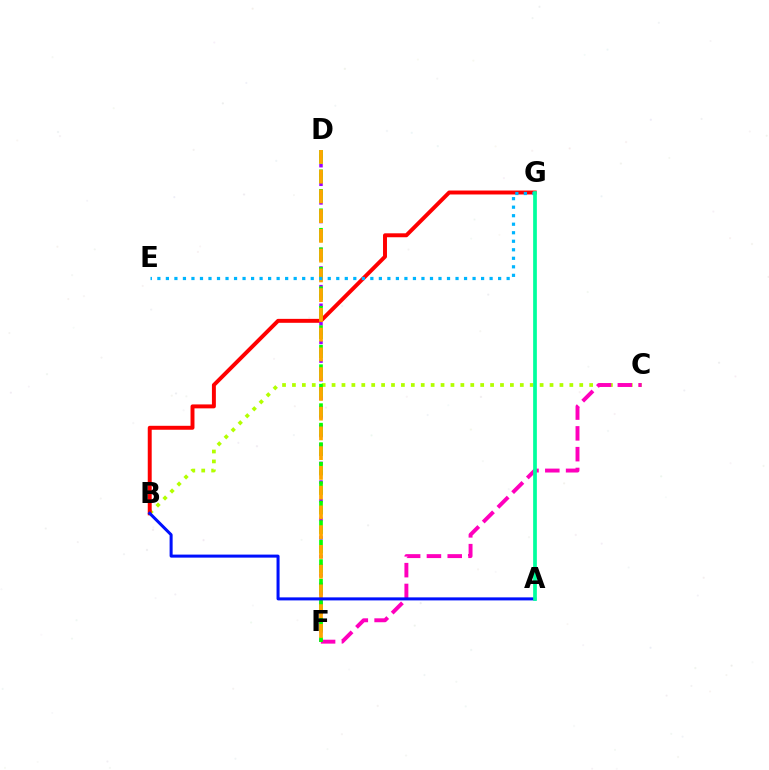{('B', 'C'): [{'color': '#b3ff00', 'line_style': 'dotted', 'thickness': 2.69}], ('C', 'F'): [{'color': '#ff00bd', 'line_style': 'dashed', 'thickness': 2.82}], ('B', 'G'): [{'color': '#ff0000', 'line_style': 'solid', 'thickness': 2.84}], ('D', 'F'): [{'color': '#9b00ff', 'line_style': 'dotted', 'thickness': 2.53}, {'color': '#08ff00', 'line_style': 'dashed', 'thickness': 2.65}, {'color': '#ffa500', 'line_style': 'dashed', 'thickness': 2.68}], ('A', 'B'): [{'color': '#0010ff', 'line_style': 'solid', 'thickness': 2.18}], ('E', 'G'): [{'color': '#00b5ff', 'line_style': 'dotted', 'thickness': 2.31}], ('A', 'G'): [{'color': '#00ff9d', 'line_style': 'solid', 'thickness': 2.67}]}